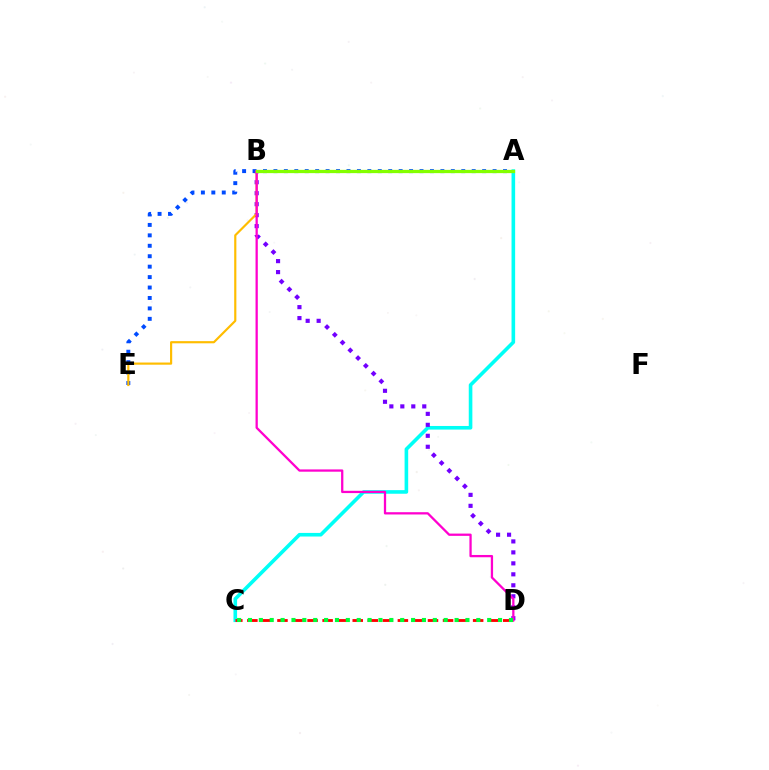{('A', 'C'): [{'color': '#00fff6', 'line_style': 'solid', 'thickness': 2.6}], ('A', 'E'): [{'color': '#004bff', 'line_style': 'dotted', 'thickness': 2.84}], ('C', 'D'): [{'color': '#ff0000', 'line_style': 'dashed', 'thickness': 2.04}, {'color': '#00ff39', 'line_style': 'dotted', 'thickness': 2.95}], ('B', 'D'): [{'color': '#7200ff', 'line_style': 'dotted', 'thickness': 2.98}, {'color': '#ff00cf', 'line_style': 'solid', 'thickness': 1.64}], ('B', 'E'): [{'color': '#ffbd00', 'line_style': 'solid', 'thickness': 1.57}], ('A', 'B'): [{'color': '#84ff00', 'line_style': 'solid', 'thickness': 2.34}]}